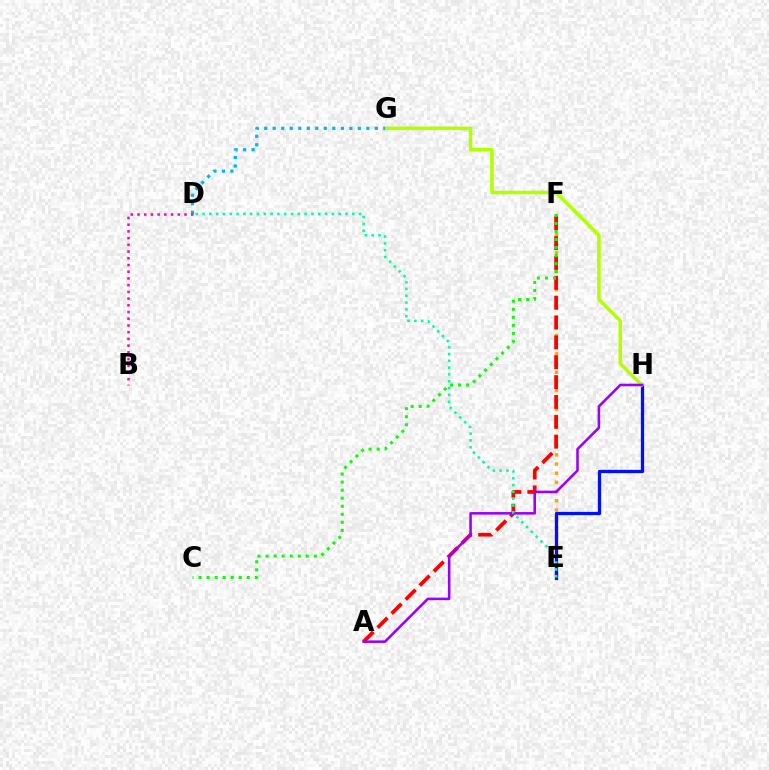{('E', 'F'): [{'color': '#ffa500', 'line_style': 'dotted', 'thickness': 2.49}], ('A', 'F'): [{'color': '#ff0000', 'line_style': 'dashed', 'thickness': 2.7}], ('E', 'H'): [{'color': '#0010ff', 'line_style': 'solid', 'thickness': 2.37}], ('G', 'H'): [{'color': '#b3ff00', 'line_style': 'solid', 'thickness': 2.55}], ('A', 'H'): [{'color': '#9b00ff', 'line_style': 'solid', 'thickness': 1.85}], ('D', 'G'): [{'color': '#00b5ff', 'line_style': 'dotted', 'thickness': 2.31}], ('C', 'F'): [{'color': '#08ff00', 'line_style': 'dotted', 'thickness': 2.18}], ('B', 'D'): [{'color': '#ff00bd', 'line_style': 'dotted', 'thickness': 1.83}], ('D', 'E'): [{'color': '#00ff9d', 'line_style': 'dotted', 'thickness': 1.85}]}